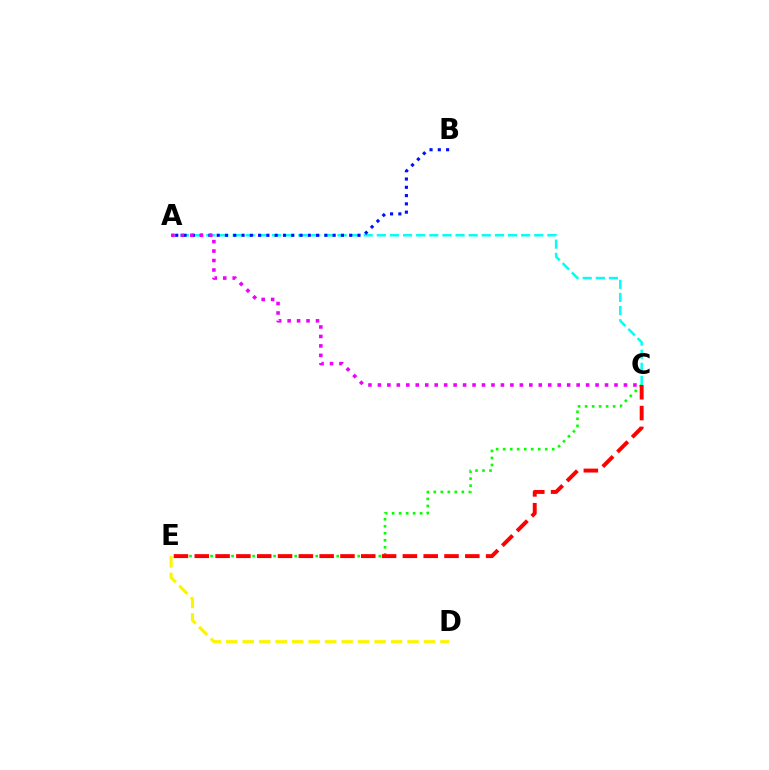{('A', 'C'): [{'color': '#00fff6', 'line_style': 'dashed', 'thickness': 1.78}, {'color': '#ee00ff', 'line_style': 'dotted', 'thickness': 2.57}], ('D', 'E'): [{'color': '#fcf500', 'line_style': 'dashed', 'thickness': 2.24}], ('A', 'B'): [{'color': '#0010ff', 'line_style': 'dotted', 'thickness': 2.25}], ('C', 'E'): [{'color': '#08ff00', 'line_style': 'dotted', 'thickness': 1.9}, {'color': '#ff0000', 'line_style': 'dashed', 'thickness': 2.83}]}